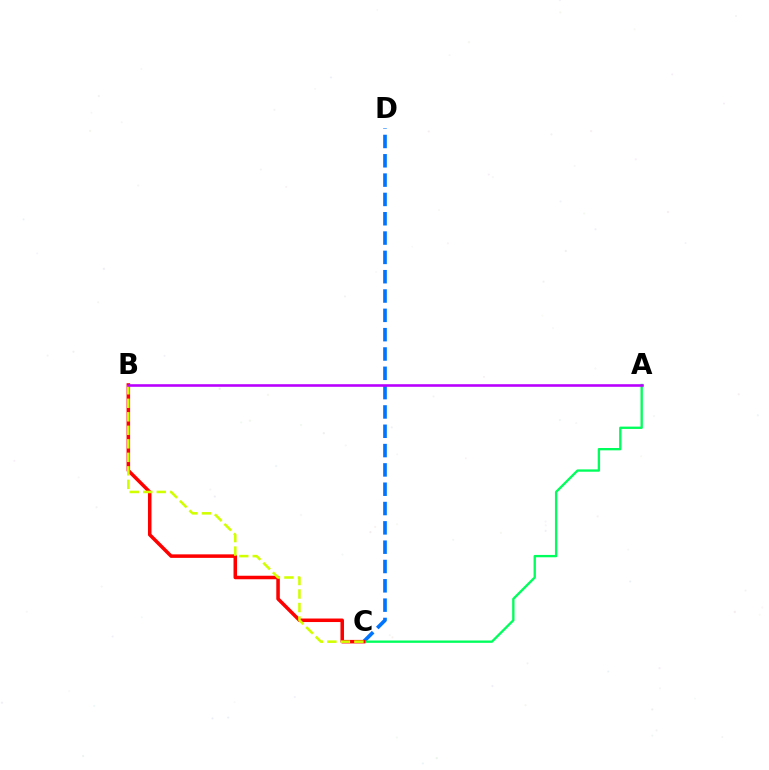{('C', 'D'): [{'color': '#0074ff', 'line_style': 'dashed', 'thickness': 2.62}], ('A', 'C'): [{'color': '#00ff5c', 'line_style': 'solid', 'thickness': 1.68}], ('B', 'C'): [{'color': '#ff0000', 'line_style': 'solid', 'thickness': 2.54}, {'color': '#d1ff00', 'line_style': 'dashed', 'thickness': 1.84}], ('A', 'B'): [{'color': '#b900ff', 'line_style': 'solid', 'thickness': 1.87}]}